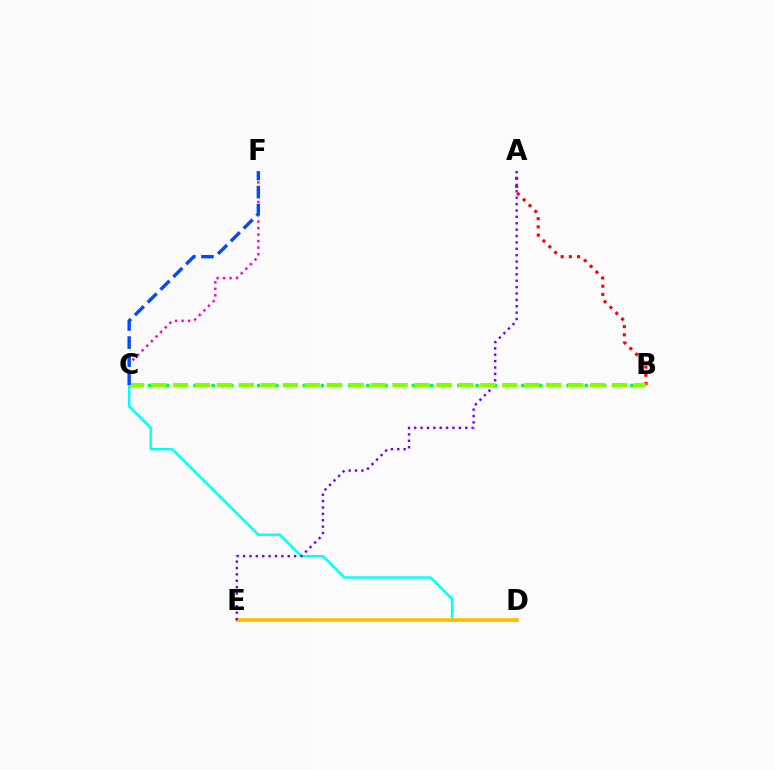{('C', 'D'): [{'color': '#00fff6', 'line_style': 'solid', 'thickness': 1.73}], ('A', 'B'): [{'color': '#ff0000', 'line_style': 'dotted', 'thickness': 2.24}], ('B', 'C'): [{'color': '#00ff39', 'line_style': 'dotted', 'thickness': 2.47}, {'color': '#84ff00', 'line_style': 'dashed', 'thickness': 2.98}], ('D', 'E'): [{'color': '#ffbd00', 'line_style': 'solid', 'thickness': 2.61}], ('A', 'E'): [{'color': '#7200ff', 'line_style': 'dotted', 'thickness': 1.73}], ('C', 'F'): [{'color': '#ff00cf', 'line_style': 'dotted', 'thickness': 1.77}, {'color': '#004bff', 'line_style': 'dashed', 'thickness': 2.45}]}